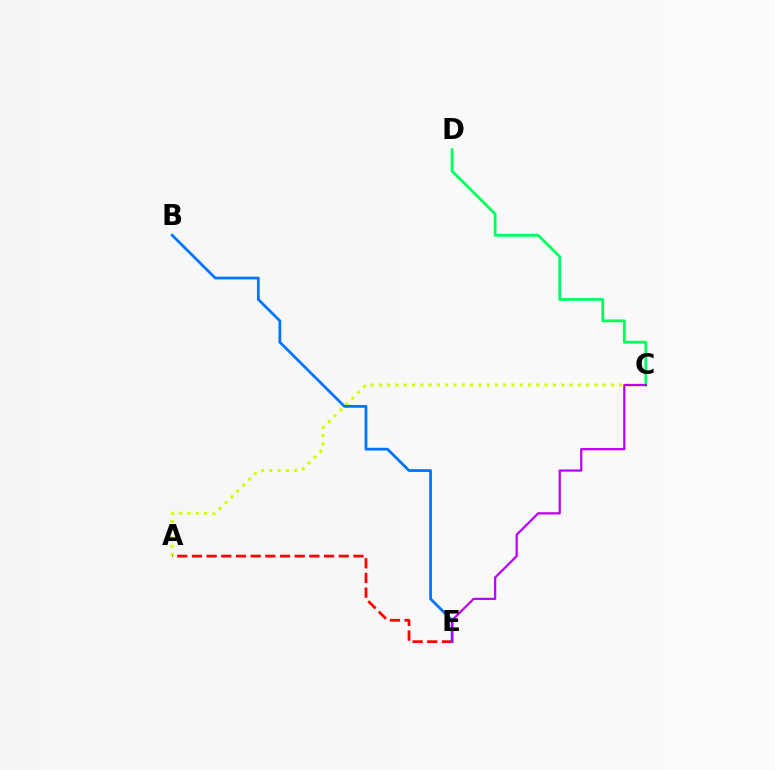{('A', 'C'): [{'color': '#d1ff00', 'line_style': 'dotted', 'thickness': 2.25}], ('A', 'E'): [{'color': '#ff0000', 'line_style': 'dashed', 'thickness': 1.99}], ('C', 'D'): [{'color': '#00ff5c', 'line_style': 'solid', 'thickness': 2.01}], ('B', 'E'): [{'color': '#0074ff', 'line_style': 'solid', 'thickness': 1.99}], ('C', 'E'): [{'color': '#b900ff', 'line_style': 'solid', 'thickness': 1.61}]}